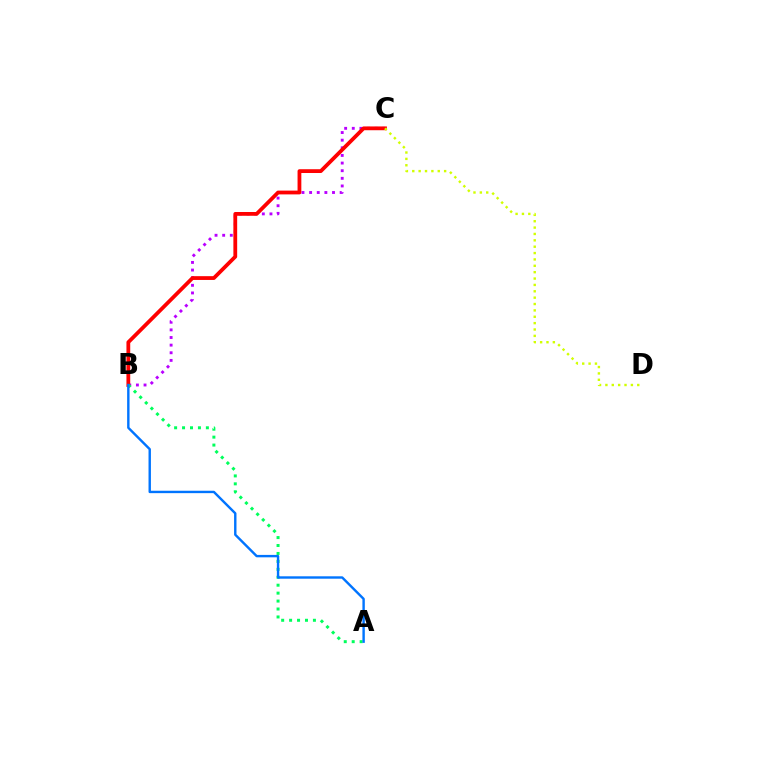{('B', 'C'): [{'color': '#b900ff', 'line_style': 'dotted', 'thickness': 2.07}, {'color': '#ff0000', 'line_style': 'solid', 'thickness': 2.73}], ('A', 'B'): [{'color': '#00ff5c', 'line_style': 'dotted', 'thickness': 2.16}, {'color': '#0074ff', 'line_style': 'solid', 'thickness': 1.73}], ('C', 'D'): [{'color': '#d1ff00', 'line_style': 'dotted', 'thickness': 1.73}]}